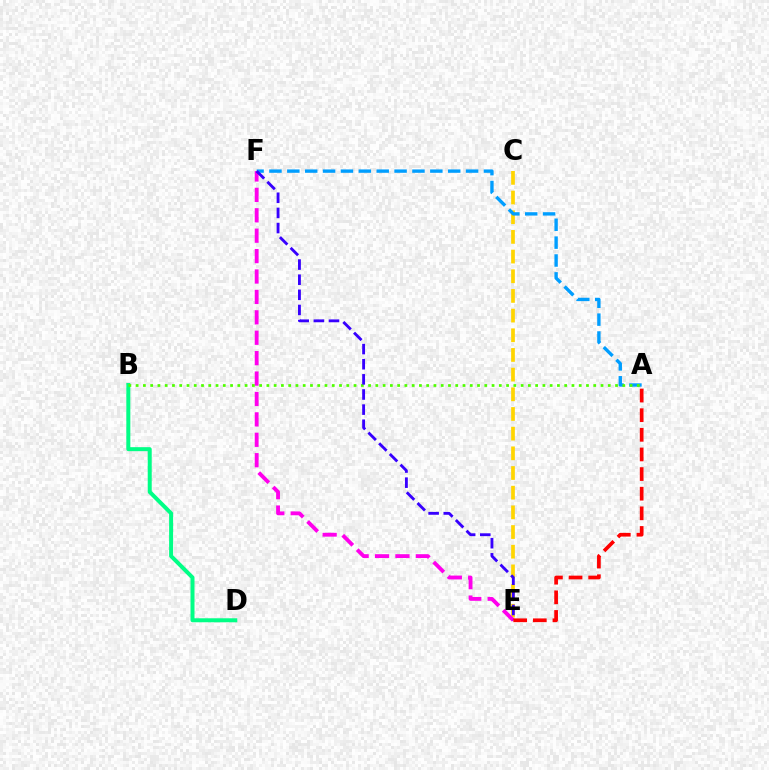{('B', 'D'): [{'color': '#00ff86', 'line_style': 'solid', 'thickness': 2.88}], ('C', 'E'): [{'color': '#ffd500', 'line_style': 'dashed', 'thickness': 2.67}], ('E', 'F'): [{'color': '#ff00ed', 'line_style': 'dashed', 'thickness': 2.77}, {'color': '#3700ff', 'line_style': 'dashed', 'thickness': 2.06}], ('A', 'F'): [{'color': '#009eff', 'line_style': 'dashed', 'thickness': 2.43}], ('A', 'B'): [{'color': '#4fff00', 'line_style': 'dotted', 'thickness': 1.97}], ('A', 'E'): [{'color': '#ff0000', 'line_style': 'dashed', 'thickness': 2.67}]}